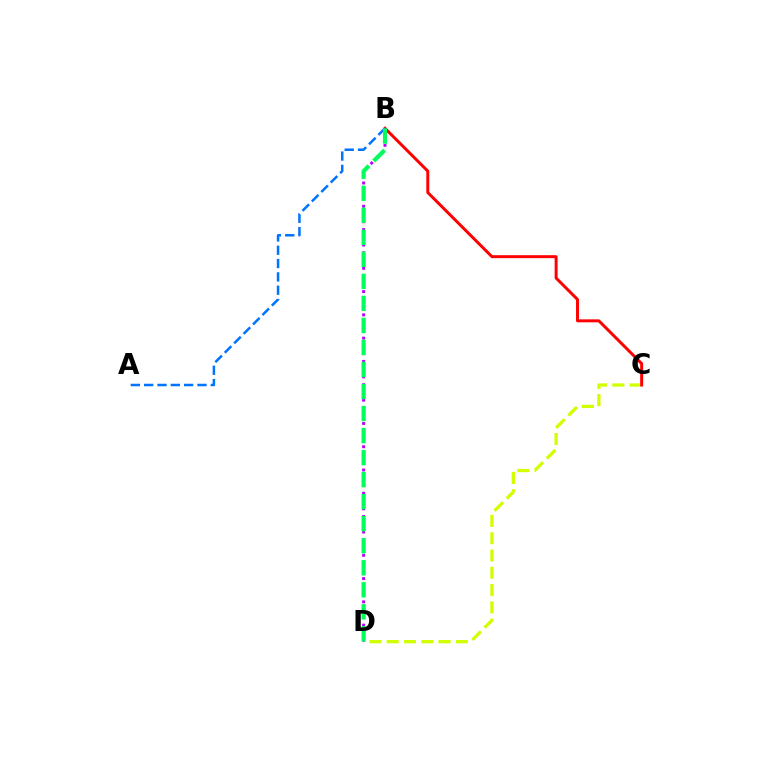{('C', 'D'): [{'color': '#d1ff00', 'line_style': 'dashed', 'thickness': 2.35}], ('B', 'C'): [{'color': '#ff0000', 'line_style': 'solid', 'thickness': 2.13}], ('A', 'B'): [{'color': '#0074ff', 'line_style': 'dashed', 'thickness': 1.81}], ('B', 'D'): [{'color': '#b900ff', 'line_style': 'dotted', 'thickness': 2.11}, {'color': '#00ff5c', 'line_style': 'dashed', 'thickness': 2.99}]}